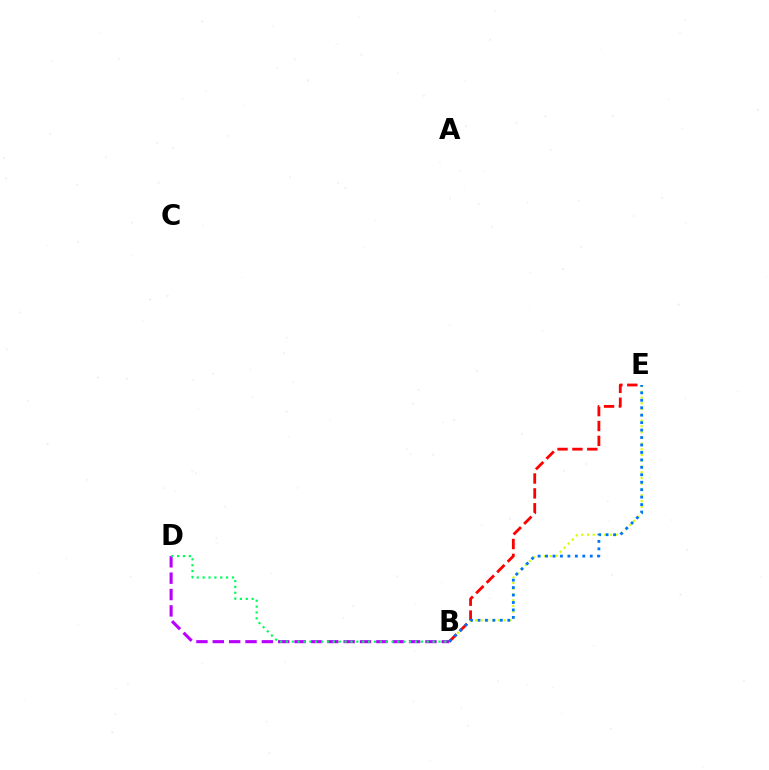{('B', 'E'): [{'color': '#d1ff00', 'line_style': 'dotted', 'thickness': 1.56}, {'color': '#ff0000', 'line_style': 'dashed', 'thickness': 2.02}, {'color': '#0074ff', 'line_style': 'dotted', 'thickness': 2.02}], ('B', 'D'): [{'color': '#b900ff', 'line_style': 'dashed', 'thickness': 2.22}, {'color': '#00ff5c', 'line_style': 'dotted', 'thickness': 1.59}]}